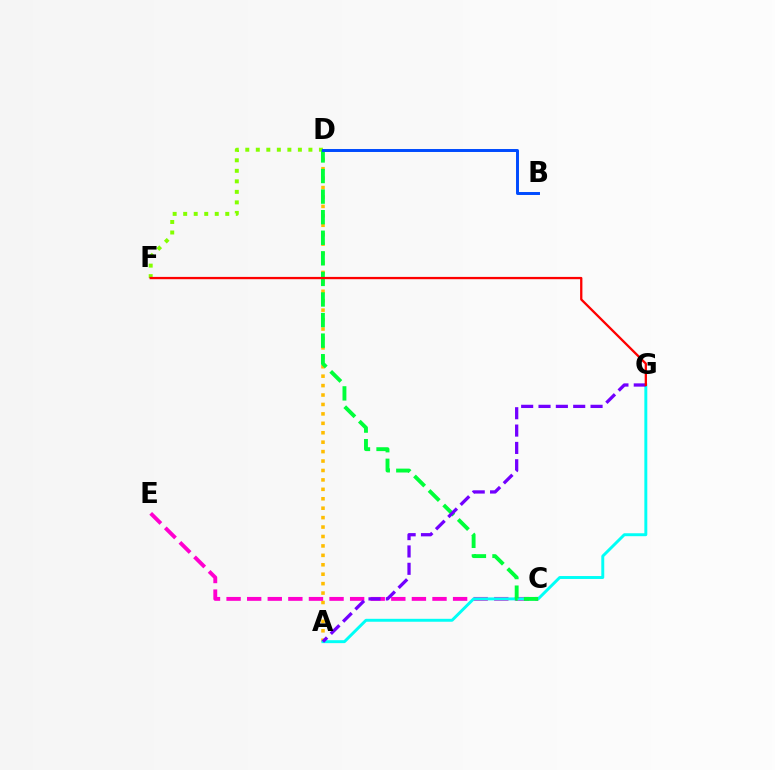{('A', 'D'): [{'color': '#ffbd00', 'line_style': 'dotted', 'thickness': 2.56}], ('D', 'F'): [{'color': '#84ff00', 'line_style': 'dotted', 'thickness': 2.86}], ('C', 'E'): [{'color': '#ff00cf', 'line_style': 'dashed', 'thickness': 2.8}], ('A', 'G'): [{'color': '#00fff6', 'line_style': 'solid', 'thickness': 2.12}, {'color': '#7200ff', 'line_style': 'dashed', 'thickness': 2.36}], ('C', 'D'): [{'color': '#00ff39', 'line_style': 'dashed', 'thickness': 2.8}], ('B', 'D'): [{'color': '#004bff', 'line_style': 'solid', 'thickness': 2.13}], ('F', 'G'): [{'color': '#ff0000', 'line_style': 'solid', 'thickness': 1.65}]}